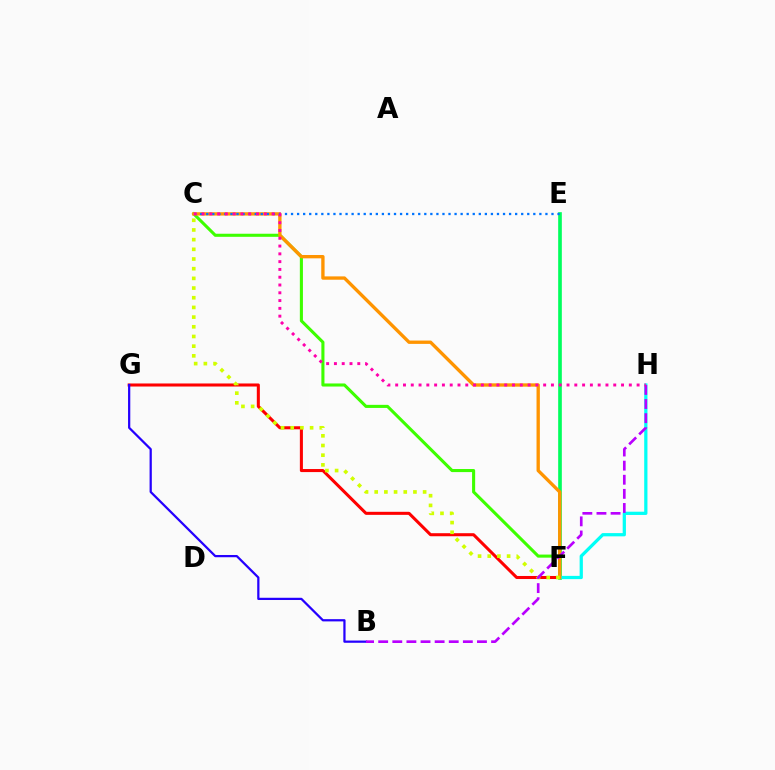{('C', 'F'): [{'color': '#3dff00', 'line_style': 'solid', 'thickness': 2.22}, {'color': '#ff9400', 'line_style': 'solid', 'thickness': 2.4}, {'color': '#d1ff00', 'line_style': 'dotted', 'thickness': 2.63}], ('E', 'F'): [{'color': '#00ff5c', 'line_style': 'solid', 'thickness': 2.63}], ('F', 'G'): [{'color': '#ff0000', 'line_style': 'solid', 'thickness': 2.2}], ('B', 'G'): [{'color': '#2500ff', 'line_style': 'solid', 'thickness': 1.61}], ('F', 'H'): [{'color': '#00fff6', 'line_style': 'solid', 'thickness': 2.34}], ('C', 'E'): [{'color': '#0074ff', 'line_style': 'dotted', 'thickness': 1.65}], ('B', 'H'): [{'color': '#b900ff', 'line_style': 'dashed', 'thickness': 1.92}], ('C', 'H'): [{'color': '#ff00ac', 'line_style': 'dotted', 'thickness': 2.12}]}